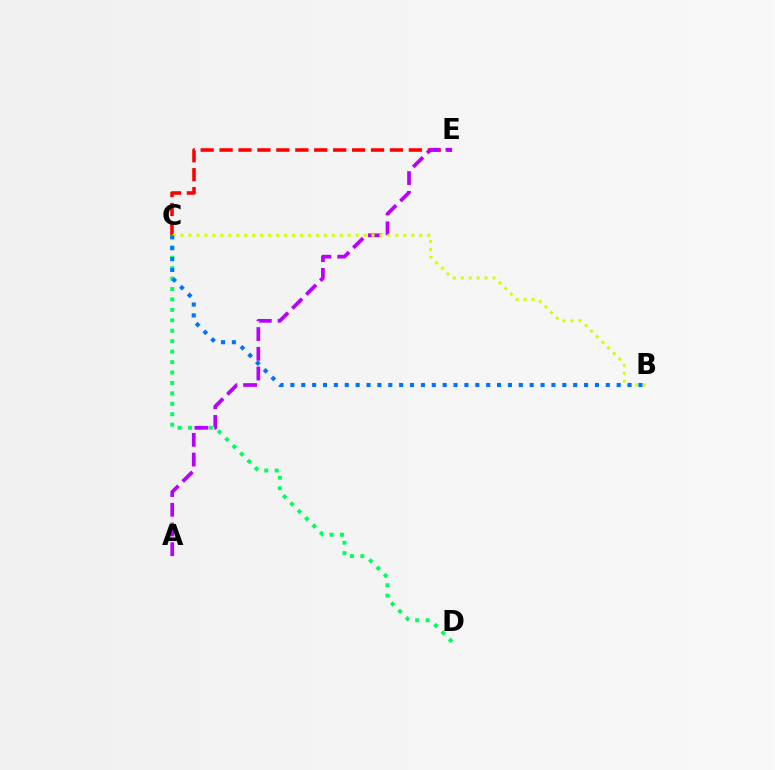{('C', 'D'): [{'color': '#00ff5c', 'line_style': 'dotted', 'thickness': 2.83}], ('C', 'E'): [{'color': '#ff0000', 'line_style': 'dashed', 'thickness': 2.57}], ('A', 'E'): [{'color': '#b900ff', 'line_style': 'dashed', 'thickness': 2.68}], ('B', 'C'): [{'color': '#d1ff00', 'line_style': 'dotted', 'thickness': 2.16}, {'color': '#0074ff', 'line_style': 'dotted', 'thickness': 2.96}]}